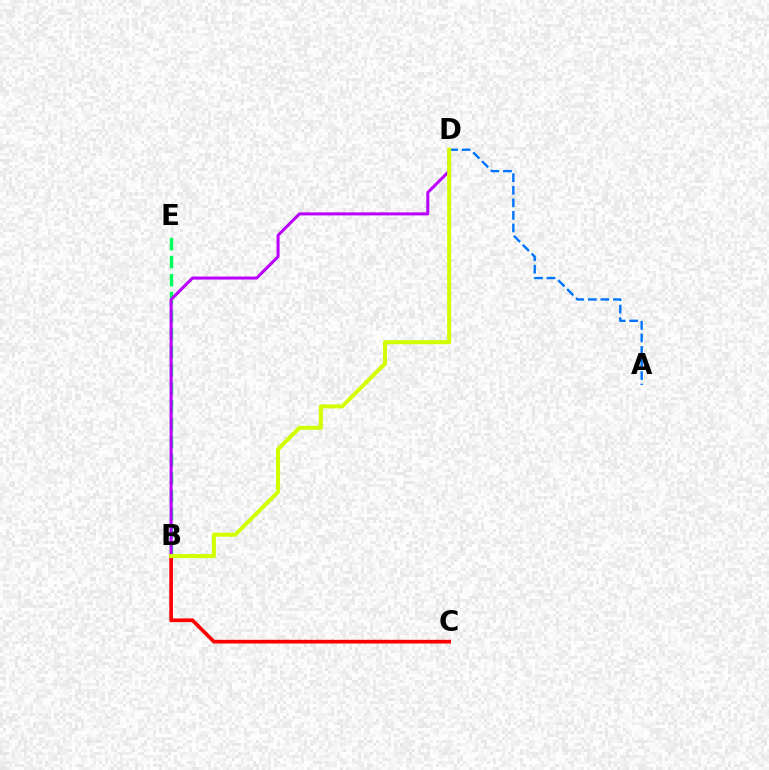{('B', 'E'): [{'color': '#00ff5c', 'line_style': 'dashed', 'thickness': 2.45}], ('A', 'D'): [{'color': '#0074ff', 'line_style': 'dashed', 'thickness': 1.7}], ('B', 'D'): [{'color': '#b900ff', 'line_style': 'solid', 'thickness': 2.18}, {'color': '#d1ff00', 'line_style': 'solid', 'thickness': 2.9}], ('B', 'C'): [{'color': '#ff0000', 'line_style': 'solid', 'thickness': 2.68}]}